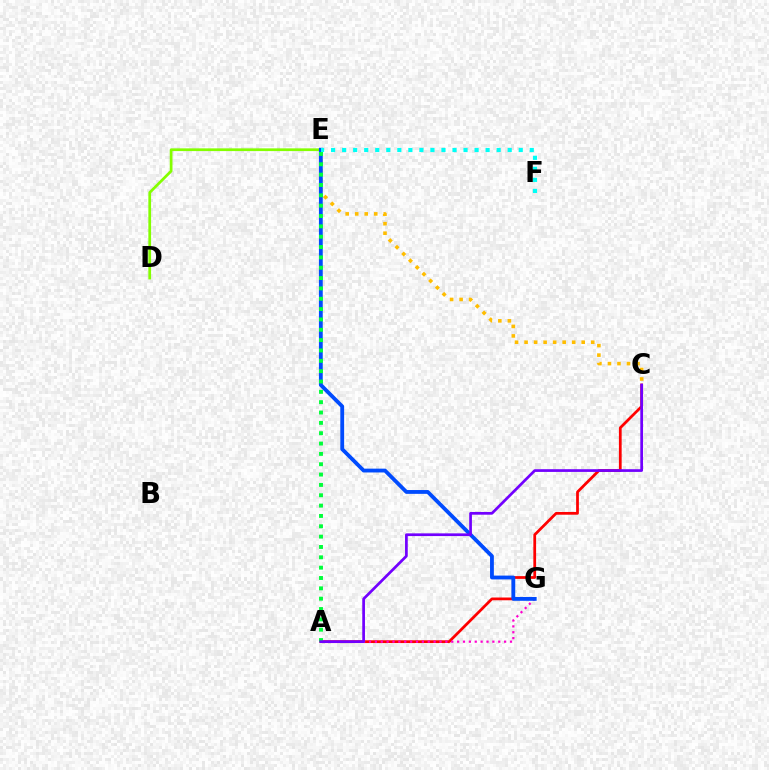{('D', 'E'): [{'color': '#84ff00', 'line_style': 'solid', 'thickness': 1.97}], ('A', 'C'): [{'color': '#ff0000', 'line_style': 'solid', 'thickness': 1.98}, {'color': '#7200ff', 'line_style': 'solid', 'thickness': 1.96}], ('C', 'E'): [{'color': '#ffbd00', 'line_style': 'dotted', 'thickness': 2.59}], ('A', 'G'): [{'color': '#ff00cf', 'line_style': 'dotted', 'thickness': 1.6}], ('E', 'G'): [{'color': '#004bff', 'line_style': 'solid', 'thickness': 2.75}], ('A', 'E'): [{'color': '#00ff39', 'line_style': 'dotted', 'thickness': 2.81}], ('E', 'F'): [{'color': '#00fff6', 'line_style': 'dotted', 'thickness': 3.0}]}